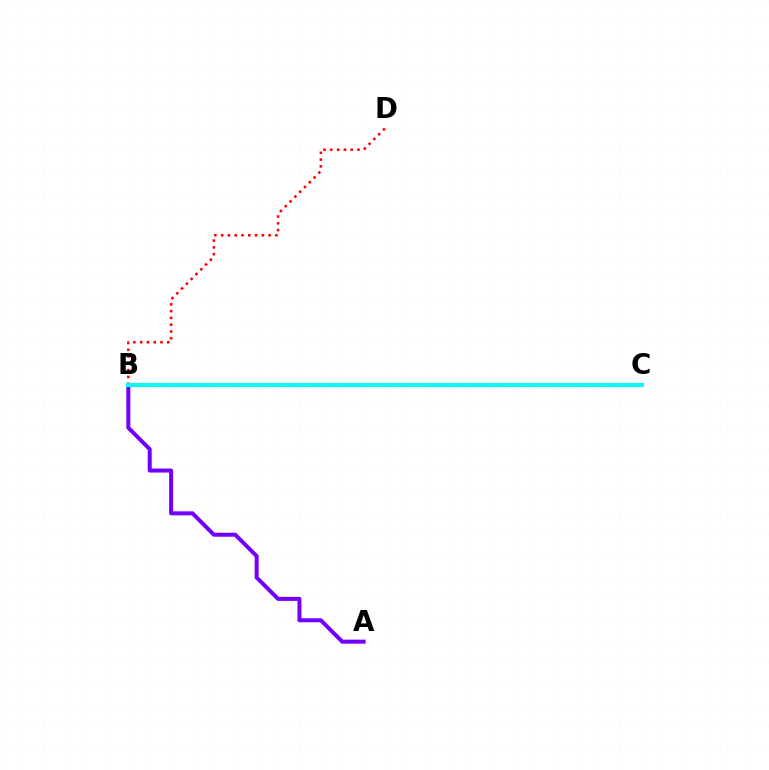{('B', 'D'): [{'color': '#ff0000', 'line_style': 'dotted', 'thickness': 1.84}], ('B', 'C'): [{'color': '#84ff00', 'line_style': 'dotted', 'thickness': 2.29}, {'color': '#00fff6', 'line_style': 'solid', 'thickness': 2.96}], ('A', 'B'): [{'color': '#7200ff', 'line_style': 'solid', 'thickness': 2.89}]}